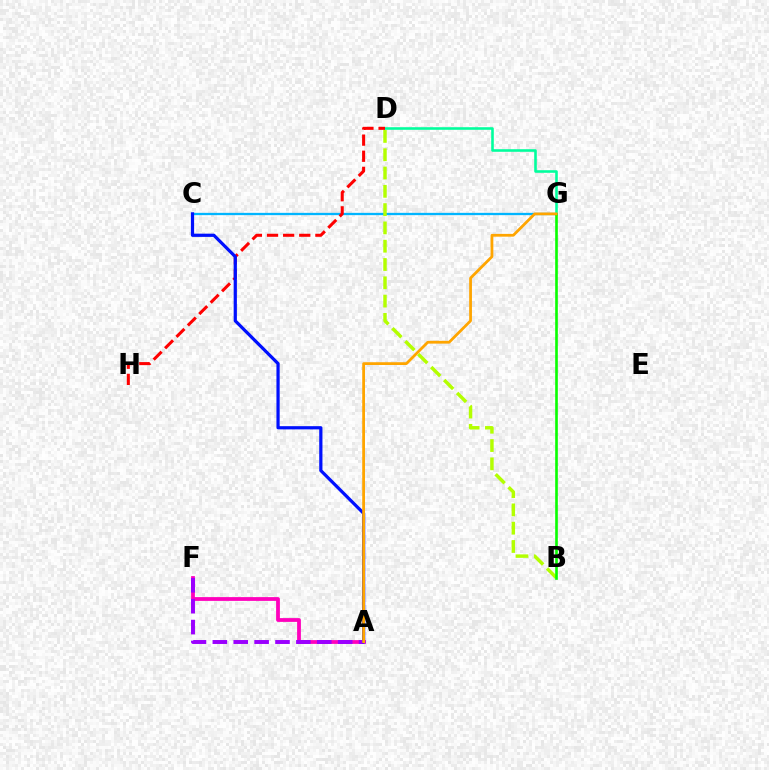{('A', 'F'): [{'color': '#ff00bd', 'line_style': 'solid', 'thickness': 2.72}, {'color': '#9b00ff', 'line_style': 'dashed', 'thickness': 2.84}], ('C', 'G'): [{'color': '#00b5ff', 'line_style': 'solid', 'thickness': 1.65}], ('B', 'D'): [{'color': '#b3ff00', 'line_style': 'dashed', 'thickness': 2.49}], ('D', 'G'): [{'color': '#00ff9d', 'line_style': 'solid', 'thickness': 1.86}], ('D', 'H'): [{'color': '#ff0000', 'line_style': 'dashed', 'thickness': 2.19}], ('B', 'G'): [{'color': '#08ff00', 'line_style': 'solid', 'thickness': 1.9}], ('A', 'C'): [{'color': '#0010ff', 'line_style': 'solid', 'thickness': 2.32}], ('A', 'G'): [{'color': '#ffa500', 'line_style': 'solid', 'thickness': 2.0}]}